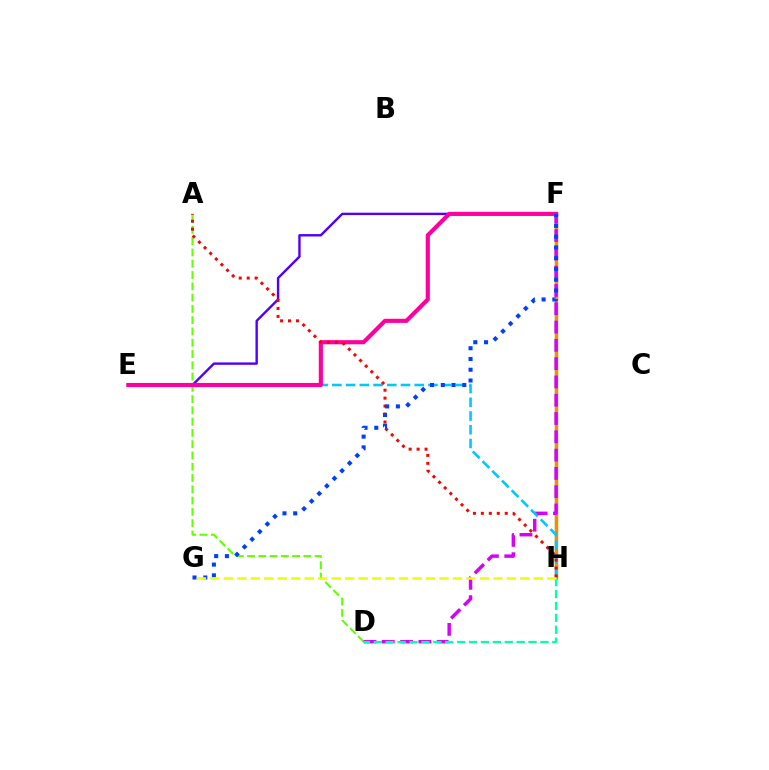{('A', 'D'): [{'color': '#66ff00', 'line_style': 'dashed', 'thickness': 1.53}], ('F', 'H'): [{'color': '#00ff27', 'line_style': 'solid', 'thickness': 1.63}, {'color': '#ff8800', 'line_style': 'solid', 'thickness': 2.46}], ('E', 'F'): [{'color': '#4f00ff', 'line_style': 'solid', 'thickness': 1.73}, {'color': '#ff00a0', 'line_style': 'solid', 'thickness': 2.98}], ('D', 'F'): [{'color': '#d600ff', 'line_style': 'dashed', 'thickness': 2.49}], ('E', 'H'): [{'color': '#00c7ff', 'line_style': 'dashed', 'thickness': 1.86}], ('A', 'H'): [{'color': '#ff0000', 'line_style': 'dotted', 'thickness': 2.16}], ('F', 'G'): [{'color': '#003fff', 'line_style': 'dotted', 'thickness': 2.92}], ('D', 'H'): [{'color': '#00ffaf', 'line_style': 'dashed', 'thickness': 1.62}], ('G', 'H'): [{'color': '#eeff00', 'line_style': 'dashed', 'thickness': 1.83}]}